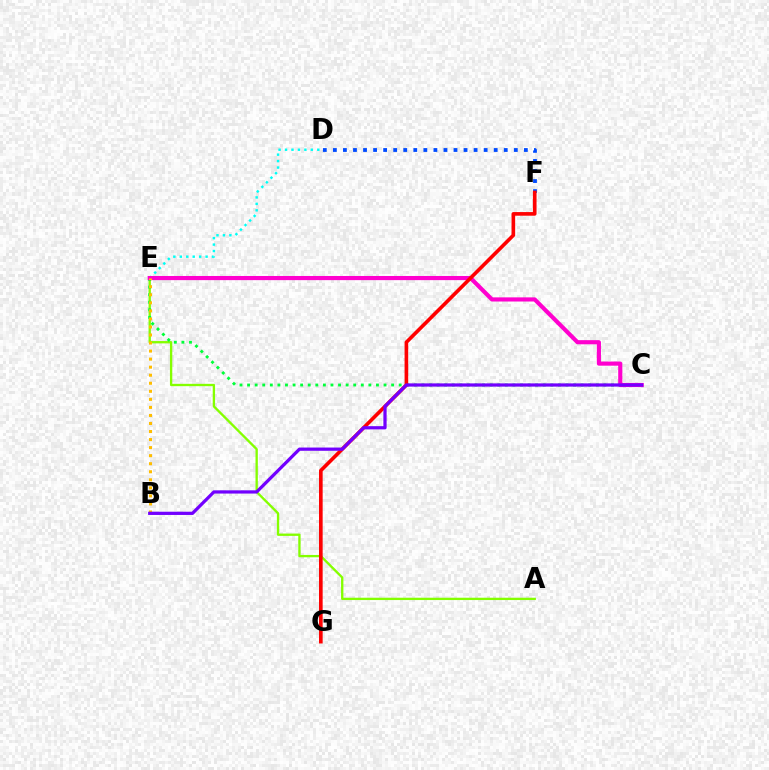{('D', 'E'): [{'color': '#00fff6', 'line_style': 'dotted', 'thickness': 1.75}], ('A', 'E'): [{'color': '#84ff00', 'line_style': 'solid', 'thickness': 1.68}], ('C', 'E'): [{'color': '#00ff39', 'line_style': 'dotted', 'thickness': 2.06}, {'color': '#ff00cf', 'line_style': 'solid', 'thickness': 2.98}], ('D', 'F'): [{'color': '#004bff', 'line_style': 'dotted', 'thickness': 2.73}], ('F', 'G'): [{'color': '#ff0000', 'line_style': 'solid', 'thickness': 2.62}], ('B', 'E'): [{'color': '#ffbd00', 'line_style': 'dotted', 'thickness': 2.19}], ('B', 'C'): [{'color': '#7200ff', 'line_style': 'solid', 'thickness': 2.33}]}